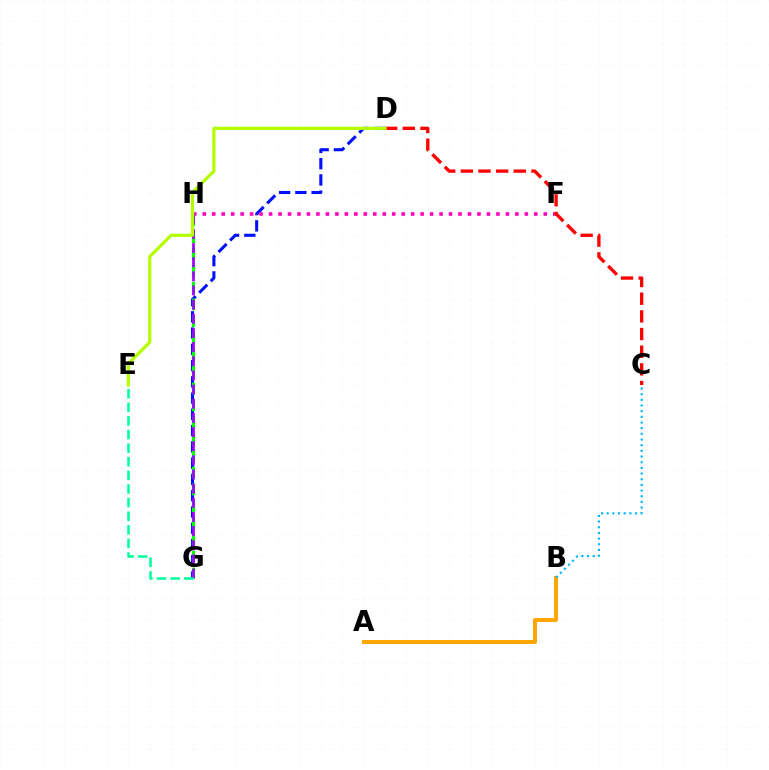{('D', 'G'): [{'color': '#0010ff', 'line_style': 'dashed', 'thickness': 2.21}], ('F', 'H'): [{'color': '#ff00bd', 'line_style': 'dotted', 'thickness': 2.57}], ('C', 'D'): [{'color': '#ff0000', 'line_style': 'dashed', 'thickness': 2.4}], ('A', 'B'): [{'color': '#ffa500', 'line_style': 'solid', 'thickness': 2.82}], ('G', 'H'): [{'color': '#08ff00', 'line_style': 'dashed', 'thickness': 2.28}, {'color': '#9b00ff', 'line_style': 'dashed', 'thickness': 1.92}], ('E', 'G'): [{'color': '#00ff9d', 'line_style': 'dashed', 'thickness': 1.85}], ('B', 'C'): [{'color': '#00b5ff', 'line_style': 'dotted', 'thickness': 1.54}], ('D', 'E'): [{'color': '#b3ff00', 'line_style': 'solid', 'thickness': 2.31}]}